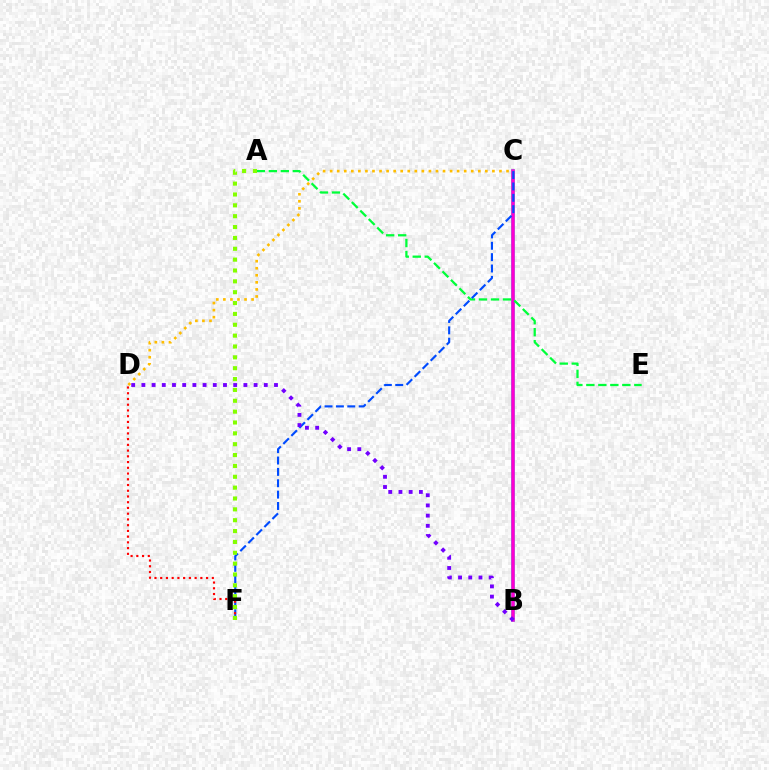{('B', 'C'): [{'color': '#00fff6', 'line_style': 'solid', 'thickness': 2.6}, {'color': '#ff00cf', 'line_style': 'solid', 'thickness': 2.54}], ('C', 'D'): [{'color': '#ffbd00', 'line_style': 'dotted', 'thickness': 1.92}], ('A', 'E'): [{'color': '#00ff39', 'line_style': 'dashed', 'thickness': 1.63}], ('C', 'F'): [{'color': '#004bff', 'line_style': 'dashed', 'thickness': 1.54}], ('B', 'D'): [{'color': '#7200ff', 'line_style': 'dotted', 'thickness': 2.77}], ('D', 'F'): [{'color': '#ff0000', 'line_style': 'dotted', 'thickness': 1.56}], ('A', 'F'): [{'color': '#84ff00', 'line_style': 'dotted', 'thickness': 2.95}]}